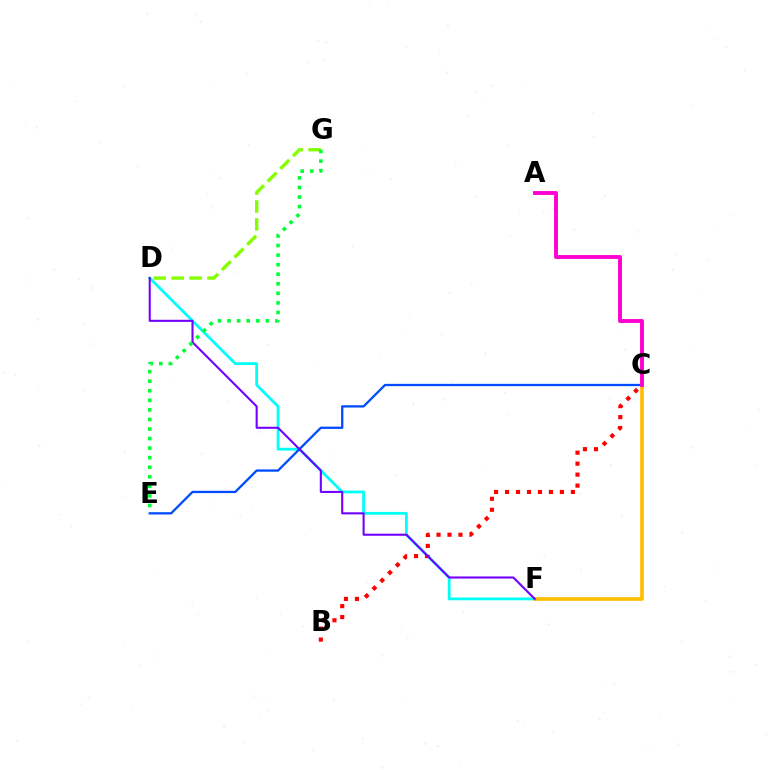{('D', 'F'): [{'color': '#00fff6', 'line_style': 'solid', 'thickness': 2.01}, {'color': '#7200ff', 'line_style': 'solid', 'thickness': 1.5}], ('C', 'F'): [{'color': '#ffbd00', 'line_style': 'solid', 'thickness': 2.64}], ('B', 'C'): [{'color': '#ff0000', 'line_style': 'dotted', 'thickness': 2.98}], ('C', 'E'): [{'color': '#004bff', 'line_style': 'solid', 'thickness': 1.65}], ('D', 'G'): [{'color': '#84ff00', 'line_style': 'dashed', 'thickness': 2.44}], ('A', 'C'): [{'color': '#ff00cf', 'line_style': 'solid', 'thickness': 2.8}], ('E', 'G'): [{'color': '#00ff39', 'line_style': 'dotted', 'thickness': 2.6}]}